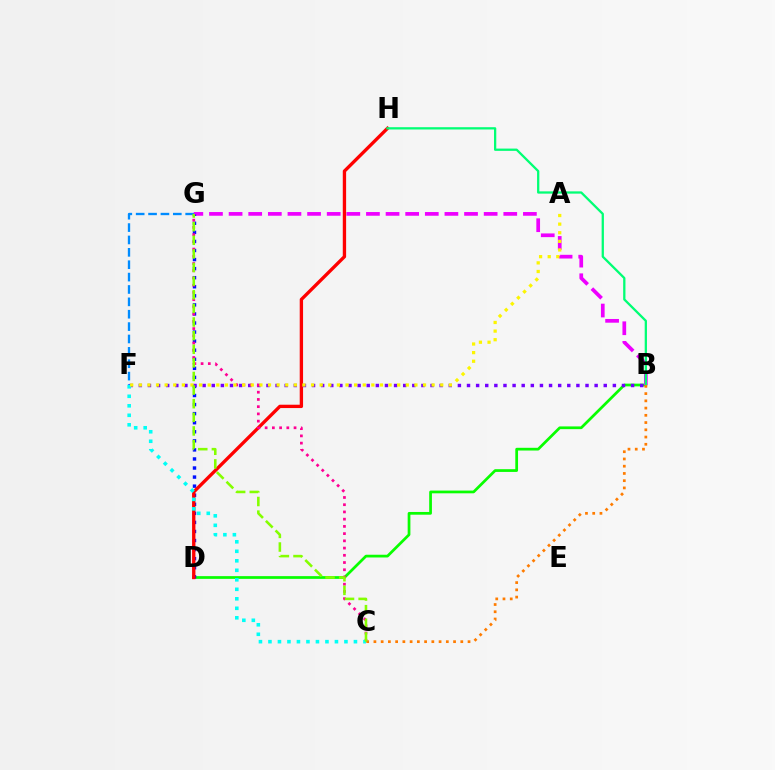{('B', 'D'): [{'color': '#08ff00', 'line_style': 'solid', 'thickness': 1.97}], ('B', 'G'): [{'color': '#ee00ff', 'line_style': 'dashed', 'thickness': 2.67}], ('D', 'G'): [{'color': '#0010ff', 'line_style': 'dotted', 'thickness': 2.46}], ('D', 'H'): [{'color': '#ff0000', 'line_style': 'solid', 'thickness': 2.4}], ('B', 'H'): [{'color': '#00ff74', 'line_style': 'solid', 'thickness': 1.64}], ('F', 'G'): [{'color': '#008cff', 'line_style': 'dashed', 'thickness': 1.68}], ('B', 'F'): [{'color': '#7200ff', 'line_style': 'dotted', 'thickness': 2.48}], ('C', 'G'): [{'color': '#ff0094', 'line_style': 'dotted', 'thickness': 1.96}, {'color': '#84ff00', 'line_style': 'dashed', 'thickness': 1.85}], ('C', 'F'): [{'color': '#00fff6', 'line_style': 'dotted', 'thickness': 2.58}], ('B', 'C'): [{'color': '#ff7c00', 'line_style': 'dotted', 'thickness': 1.97}], ('A', 'F'): [{'color': '#fcf500', 'line_style': 'dotted', 'thickness': 2.34}]}